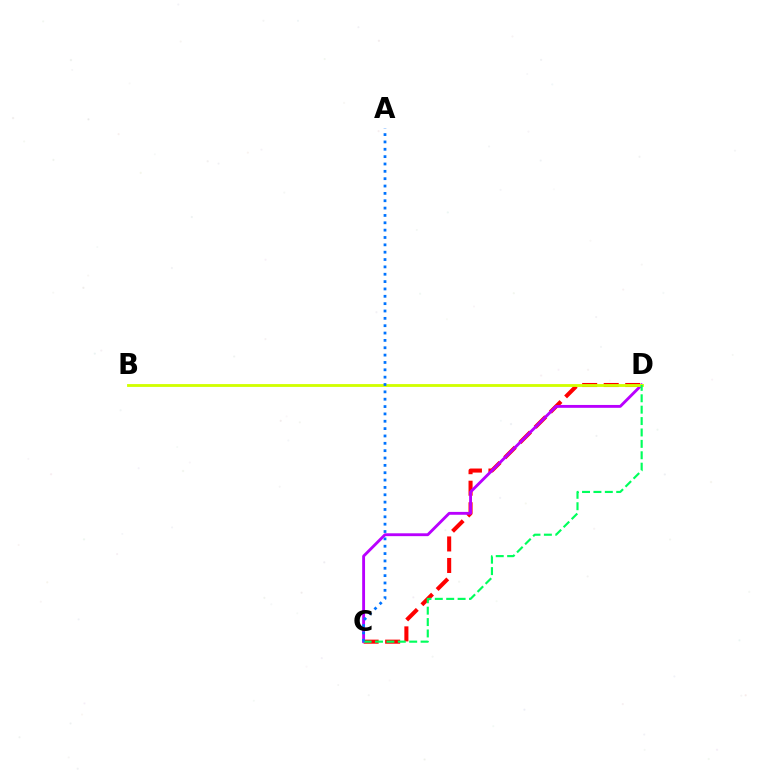{('C', 'D'): [{'color': '#ff0000', 'line_style': 'dashed', 'thickness': 2.92}, {'color': '#b900ff', 'line_style': 'solid', 'thickness': 2.06}, {'color': '#00ff5c', 'line_style': 'dashed', 'thickness': 1.55}], ('B', 'D'): [{'color': '#d1ff00', 'line_style': 'solid', 'thickness': 2.04}], ('A', 'C'): [{'color': '#0074ff', 'line_style': 'dotted', 'thickness': 2.0}]}